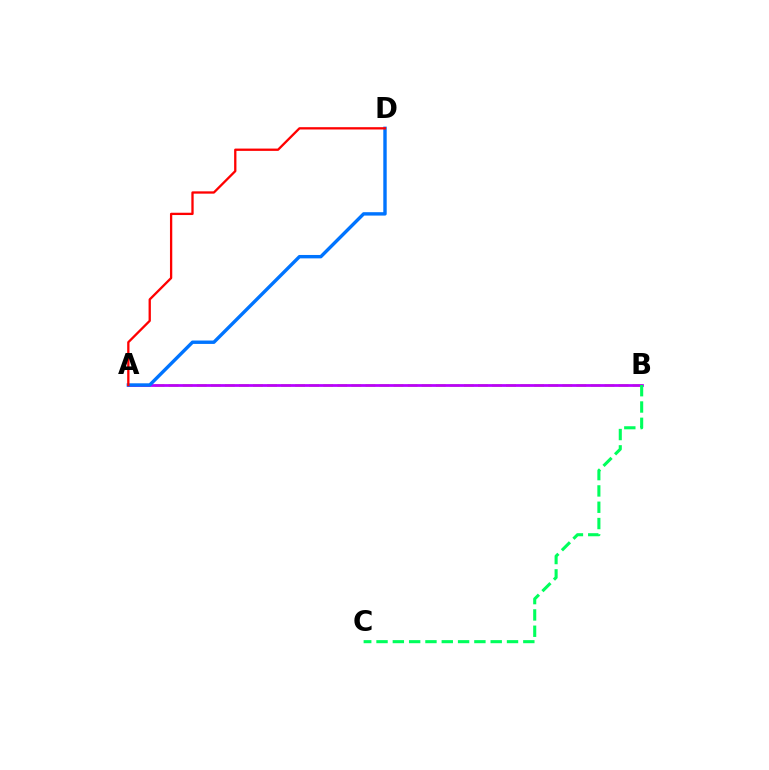{('A', 'B'): [{'color': '#d1ff00', 'line_style': 'dashed', 'thickness': 1.91}, {'color': '#b900ff', 'line_style': 'solid', 'thickness': 1.99}], ('B', 'C'): [{'color': '#00ff5c', 'line_style': 'dashed', 'thickness': 2.22}], ('A', 'D'): [{'color': '#0074ff', 'line_style': 'solid', 'thickness': 2.45}, {'color': '#ff0000', 'line_style': 'solid', 'thickness': 1.66}]}